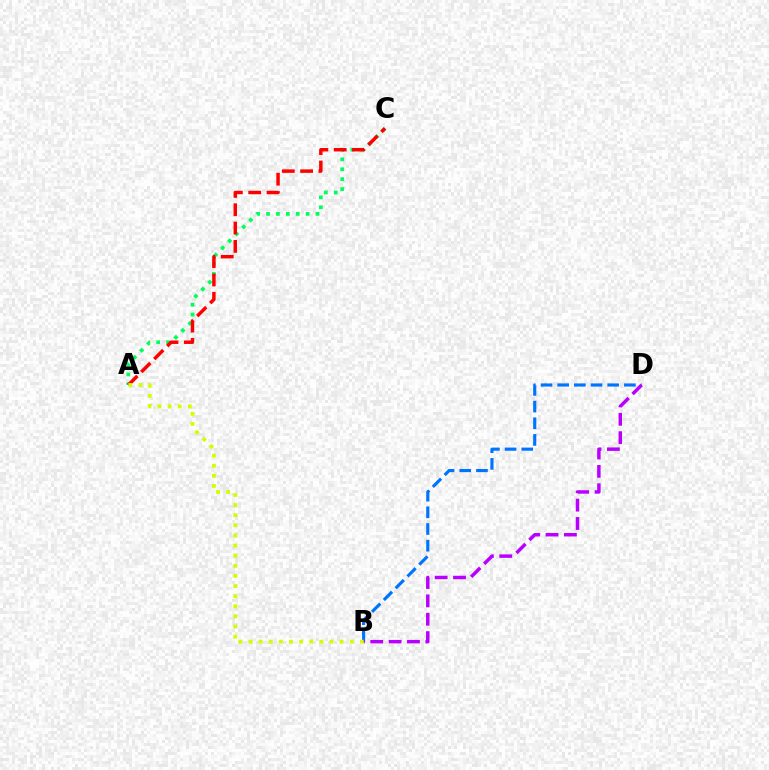{('A', 'C'): [{'color': '#00ff5c', 'line_style': 'dotted', 'thickness': 2.69}, {'color': '#ff0000', 'line_style': 'dashed', 'thickness': 2.49}], ('B', 'D'): [{'color': '#0074ff', 'line_style': 'dashed', 'thickness': 2.27}, {'color': '#b900ff', 'line_style': 'dashed', 'thickness': 2.5}], ('A', 'B'): [{'color': '#d1ff00', 'line_style': 'dotted', 'thickness': 2.75}]}